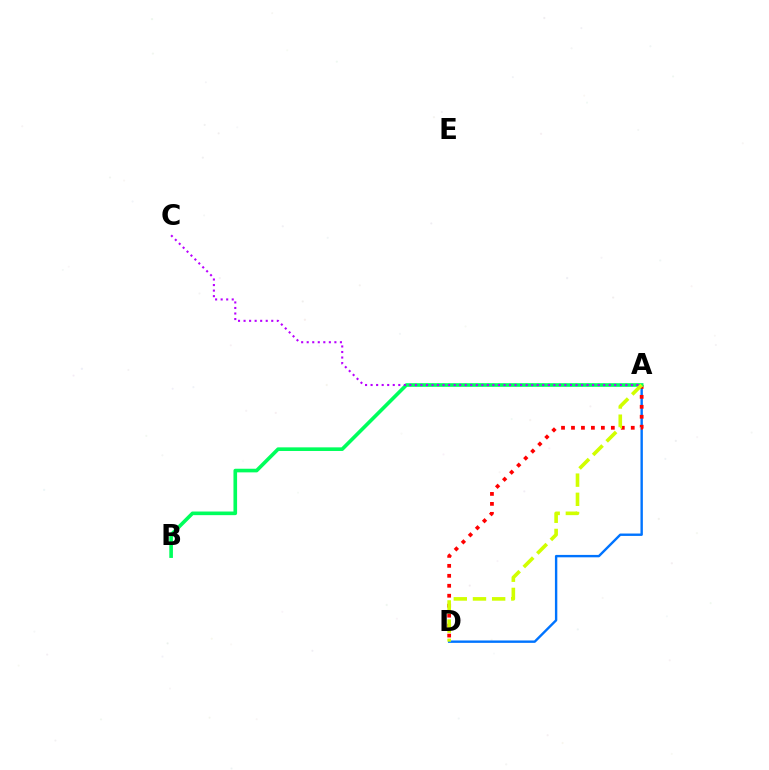{('A', 'D'): [{'color': '#0074ff', 'line_style': 'solid', 'thickness': 1.72}, {'color': '#ff0000', 'line_style': 'dotted', 'thickness': 2.71}, {'color': '#d1ff00', 'line_style': 'dashed', 'thickness': 2.6}], ('A', 'B'): [{'color': '#00ff5c', 'line_style': 'solid', 'thickness': 2.61}], ('A', 'C'): [{'color': '#b900ff', 'line_style': 'dotted', 'thickness': 1.5}]}